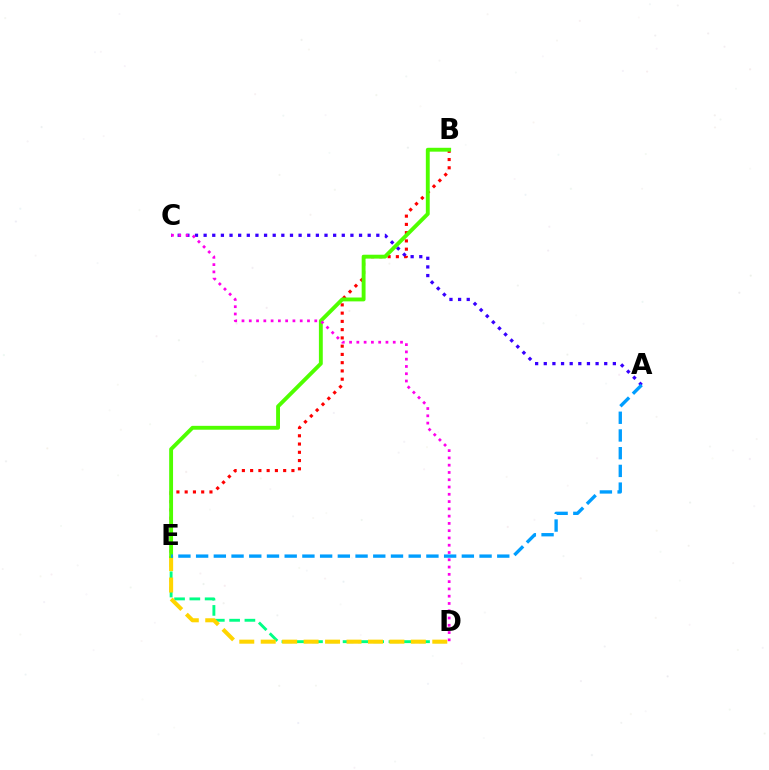{('D', 'E'): [{'color': '#00ff86', 'line_style': 'dashed', 'thickness': 2.08}, {'color': '#ffd500', 'line_style': 'dashed', 'thickness': 2.91}], ('B', 'E'): [{'color': '#ff0000', 'line_style': 'dotted', 'thickness': 2.24}, {'color': '#4fff00', 'line_style': 'solid', 'thickness': 2.79}], ('A', 'C'): [{'color': '#3700ff', 'line_style': 'dotted', 'thickness': 2.35}], ('A', 'E'): [{'color': '#009eff', 'line_style': 'dashed', 'thickness': 2.41}], ('C', 'D'): [{'color': '#ff00ed', 'line_style': 'dotted', 'thickness': 1.98}]}